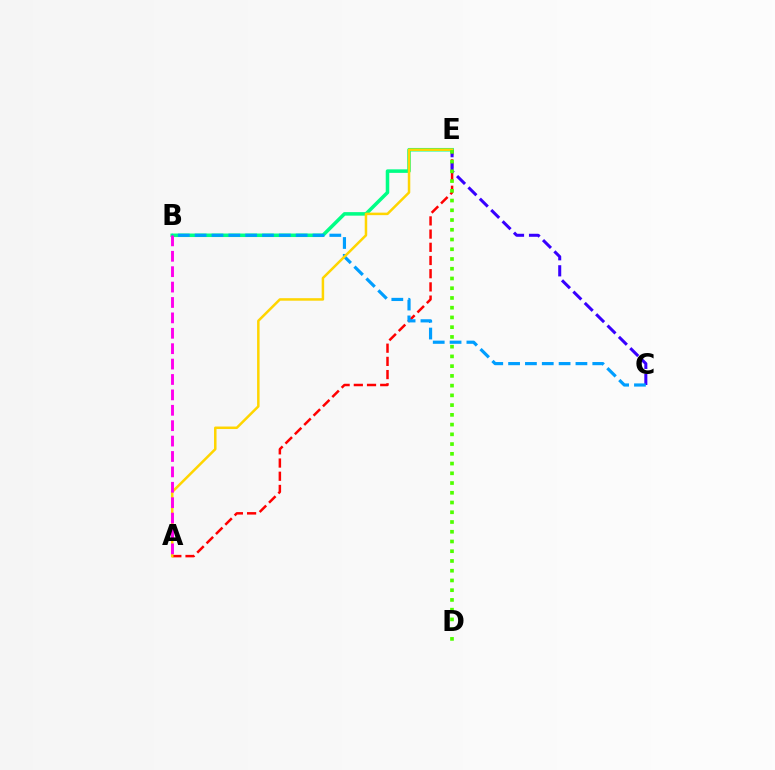{('B', 'E'): [{'color': '#00ff86', 'line_style': 'solid', 'thickness': 2.54}], ('A', 'E'): [{'color': '#ff0000', 'line_style': 'dashed', 'thickness': 1.79}, {'color': '#ffd500', 'line_style': 'solid', 'thickness': 1.8}], ('C', 'E'): [{'color': '#3700ff', 'line_style': 'dashed', 'thickness': 2.18}], ('B', 'C'): [{'color': '#009eff', 'line_style': 'dashed', 'thickness': 2.29}], ('D', 'E'): [{'color': '#4fff00', 'line_style': 'dotted', 'thickness': 2.65}], ('A', 'B'): [{'color': '#ff00ed', 'line_style': 'dashed', 'thickness': 2.09}]}